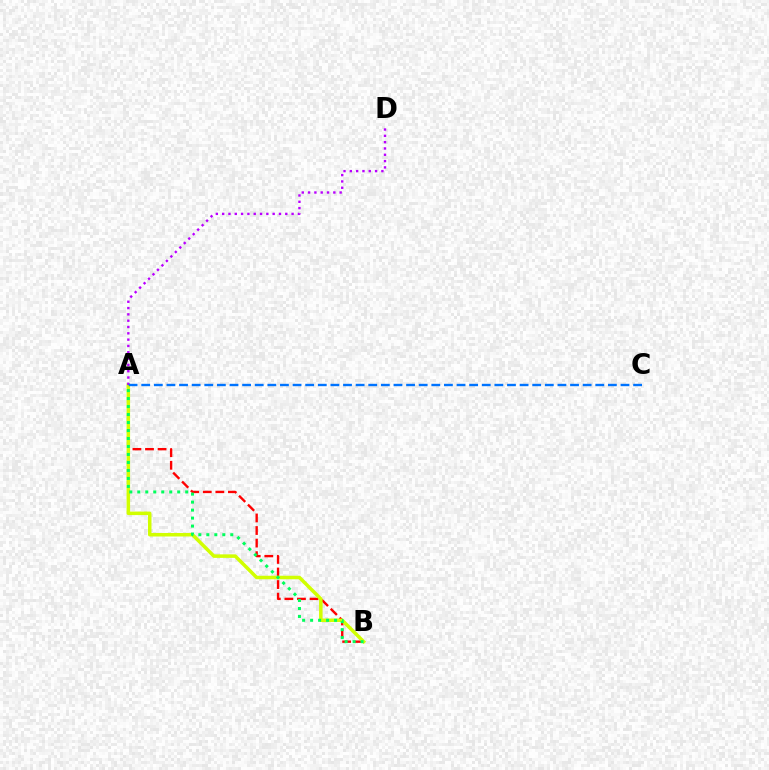{('A', 'B'): [{'color': '#ff0000', 'line_style': 'dashed', 'thickness': 1.71}, {'color': '#d1ff00', 'line_style': 'solid', 'thickness': 2.53}, {'color': '#00ff5c', 'line_style': 'dotted', 'thickness': 2.17}], ('A', 'D'): [{'color': '#b900ff', 'line_style': 'dotted', 'thickness': 1.72}], ('A', 'C'): [{'color': '#0074ff', 'line_style': 'dashed', 'thickness': 1.71}]}